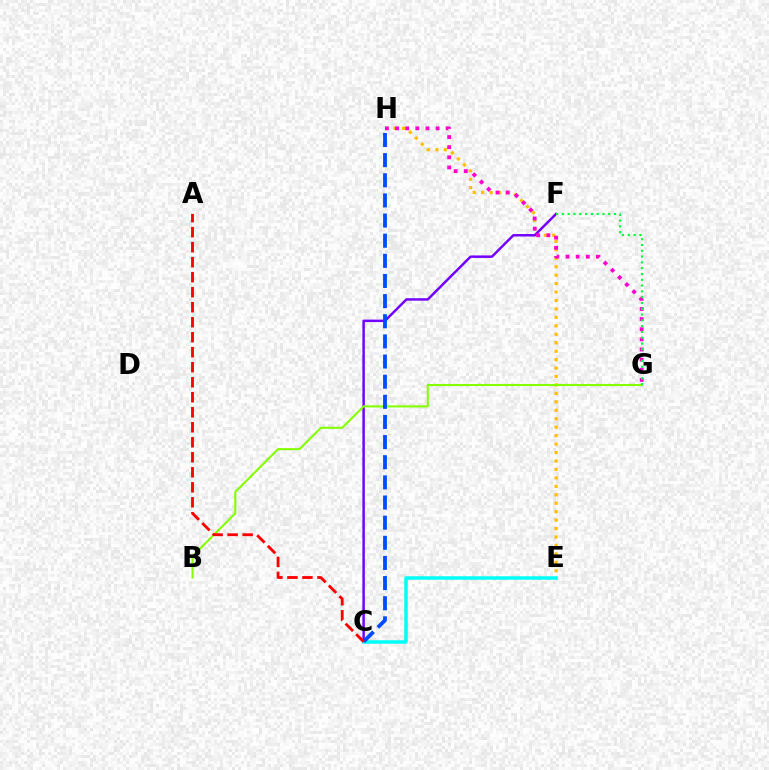{('E', 'H'): [{'color': '#ffbd00', 'line_style': 'dotted', 'thickness': 2.3}], ('C', 'F'): [{'color': '#7200ff', 'line_style': 'solid', 'thickness': 1.78}], ('G', 'H'): [{'color': '#ff00cf', 'line_style': 'dotted', 'thickness': 2.75}], ('C', 'E'): [{'color': '#00fff6', 'line_style': 'solid', 'thickness': 2.52}], ('B', 'G'): [{'color': '#84ff00', 'line_style': 'solid', 'thickness': 1.51}], ('F', 'G'): [{'color': '#00ff39', 'line_style': 'dotted', 'thickness': 1.57}], ('C', 'H'): [{'color': '#004bff', 'line_style': 'dashed', 'thickness': 2.74}], ('A', 'C'): [{'color': '#ff0000', 'line_style': 'dashed', 'thickness': 2.04}]}